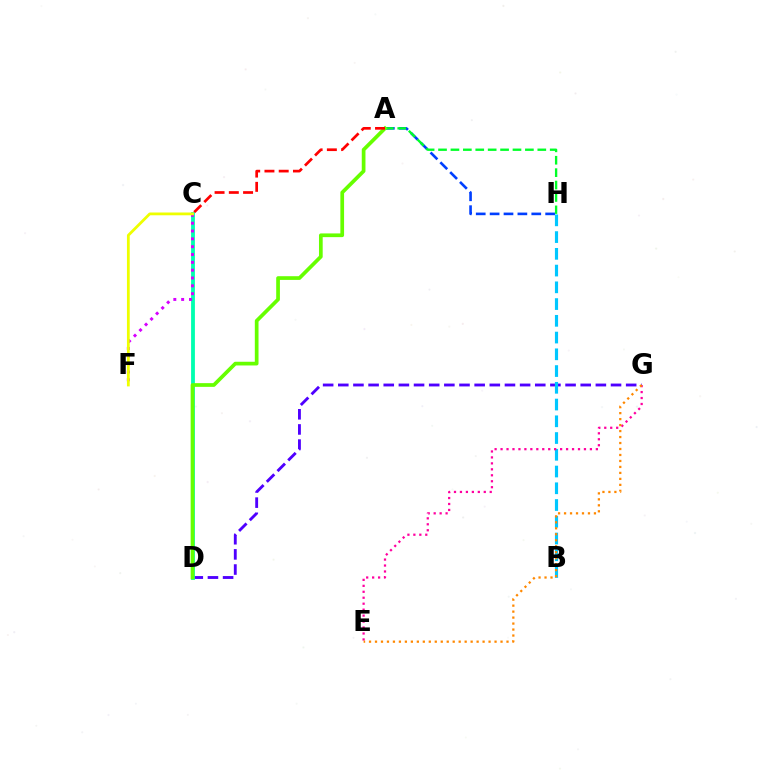{('D', 'G'): [{'color': '#4f00ff', 'line_style': 'dashed', 'thickness': 2.06}], ('A', 'H'): [{'color': '#003fff', 'line_style': 'dashed', 'thickness': 1.89}, {'color': '#00ff27', 'line_style': 'dashed', 'thickness': 1.69}], ('C', 'D'): [{'color': '#00ffaf', 'line_style': 'solid', 'thickness': 2.75}], ('C', 'F'): [{'color': '#d600ff', 'line_style': 'dotted', 'thickness': 2.13}, {'color': '#eeff00', 'line_style': 'solid', 'thickness': 2.0}], ('B', 'H'): [{'color': '#00c7ff', 'line_style': 'dashed', 'thickness': 2.27}], ('A', 'D'): [{'color': '#66ff00', 'line_style': 'solid', 'thickness': 2.67}], ('E', 'G'): [{'color': '#ff00a0', 'line_style': 'dotted', 'thickness': 1.62}, {'color': '#ff8800', 'line_style': 'dotted', 'thickness': 1.62}], ('A', 'C'): [{'color': '#ff0000', 'line_style': 'dashed', 'thickness': 1.94}]}